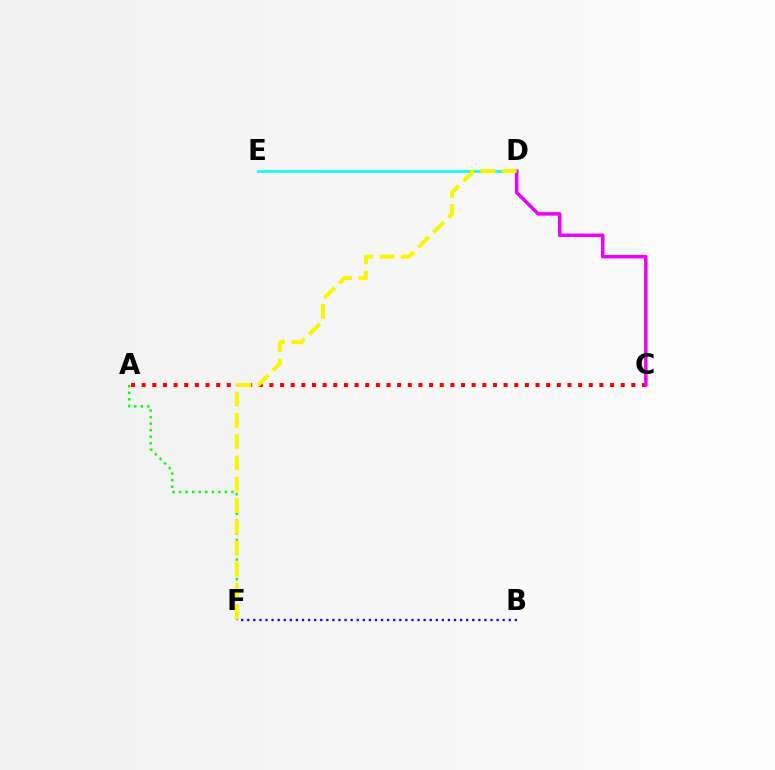{('D', 'E'): [{'color': '#00fff6', 'line_style': 'solid', 'thickness': 1.82}], ('A', 'C'): [{'color': '#ff0000', 'line_style': 'dotted', 'thickness': 2.89}], ('A', 'F'): [{'color': '#08ff00', 'line_style': 'dotted', 'thickness': 1.78}], ('C', 'D'): [{'color': '#ee00ff', 'line_style': 'solid', 'thickness': 2.52}], ('D', 'F'): [{'color': '#fcf500', 'line_style': 'dashed', 'thickness': 2.89}], ('B', 'F'): [{'color': '#0010ff', 'line_style': 'dotted', 'thickness': 1.65}]}